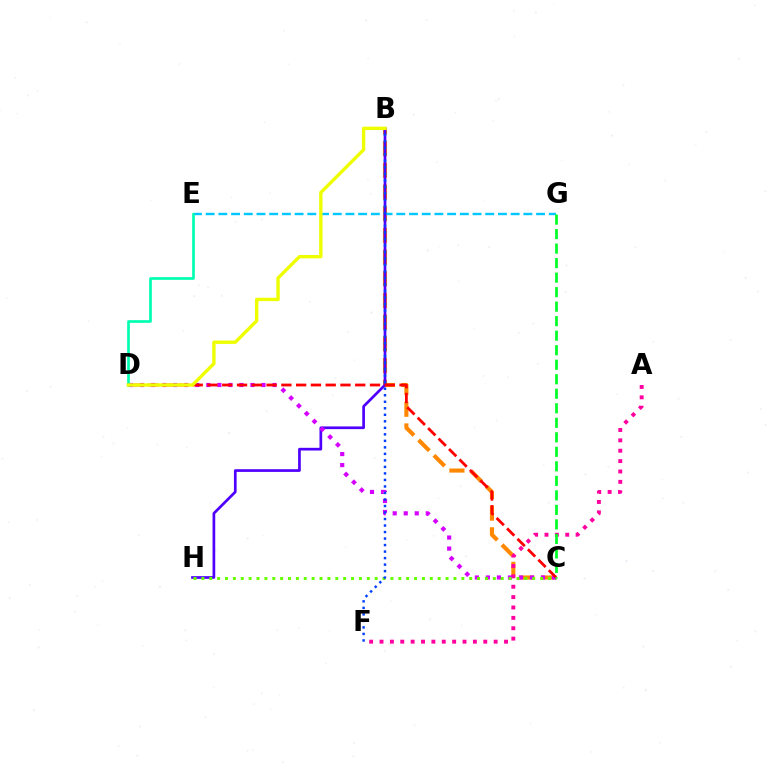{('B', 'C'): [{'color': '#ff8800', 'line_style': 'dashed', 'thickness': 2.95}], ('A', 'F'): [{'color': '#ff00a0', 'line_style': 'dotted', 'thickness': 2.82}], ('E', 'G'): [{'color': '#00c7ff', 'line_style': 'dashed', 'thickness': 1.73}], ('B', 'H'): [{'color': '#4f00ff', 'line_style': 'solid', 'thickness': 1.94}], ('C', 'D'): [{'color': '#d600ff', 'line_style': 'dotted', 'thickness': 3.0}, {'color': '#ff0000', 'line_style': 'dashed', 'thickness': 2.01}], ('D', 'E'): [{'color': '#00ffaf', 'line_style': 'solid', 'thickness': 1.92}], ('C', 'H'): [{'color': '#66ff00', 'line_style': 'dotted', 'thickness': 2.14}], ('B', 'F'): [{'color': '#003fff', 'line_style': 'dotted', 'thickness': 1.77}], ('C', 'G'): [{'color': '#00ff27', 'line_style': 'dashed', 'thickness': 1.97}], ('B', 'D'): [{'color': '#eeff00', 'line_style': 'solid', 'thickness': 2.43}]}